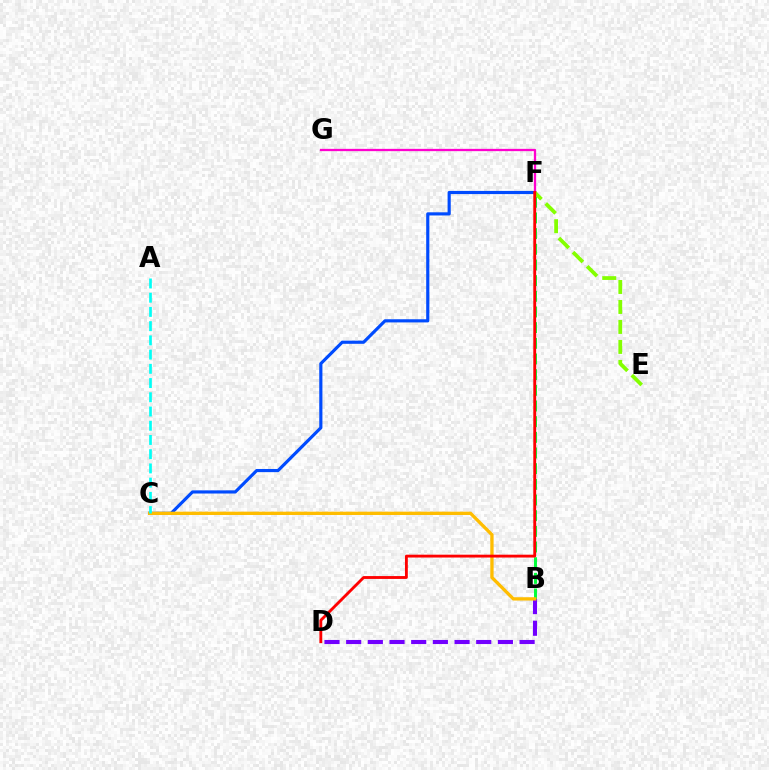{('B', 'F'): [{'color': '#00ff39', 'line_style': 'dashed', 'thickness': 2.13}], ('B', 'D'): [{'color': '#7200ff', 'line_style': 'dashed', 'thickness': 2.94}], ('C', 'F'): [{'color': '#004bff', 'line_style': 'solid', 'thickness': 2.28}], ('F', 'G'): [{'color': '#ff00cf', 'line_style': 'solid', 'thickness': 1.65}], ('B', 'C'): [{'color': '#ffbd00', 'line_style': 'solid', 'thickness': 2.39}], ('E', 'F'): [{'color': '#84ff00', 'line_style': 'dashed', 'thickness': 2.71}], ('D', 'F'): [{'color': '#ff0000', 'line_style': 'solid', 'thickness': 2.05}], ('A', 'C'): [{'color': '#00fff6', 'line_style': 'dashed', 'thickness': 1.93}]}